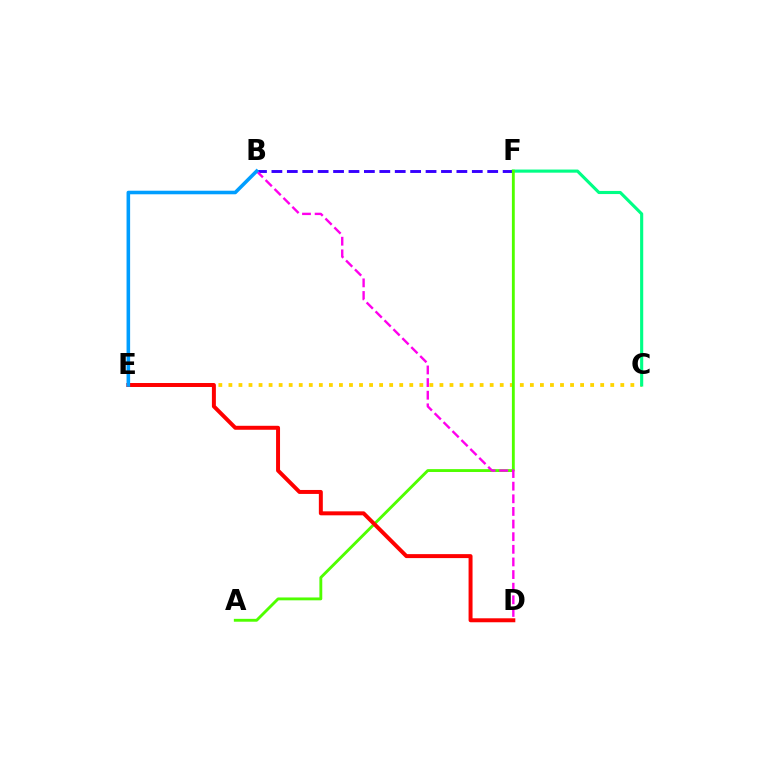{('C', 'E'): [{'color': '#ffd500', 'line_style': 'dotted', 'thickness': 2.73}], ('C', 'F'): [{'color': '#00ff86', 'line_style': 'solid', 'thickness': 2.25}], ('B', 'F'): [{'color': '#3700ff', 'line_style': 'dashed', 'thickness': 2.09}], ('A', 'F'): [{'color': '#4fff00', 'line_style': 'solid', 'thickness': 2.06}], ('B', 'D'): [{'color': '#ff00ed', 'line_style': 'dashed', 'thickness': 1.72}], ('D', 'E'): [{'color': '#ff0000', 'line_style': 'solid', 'thickness': 2.86}], ('B', 'E'): [{'color': '#009eff', 'line_style': 'solid', 'thickness': 2.57}]}